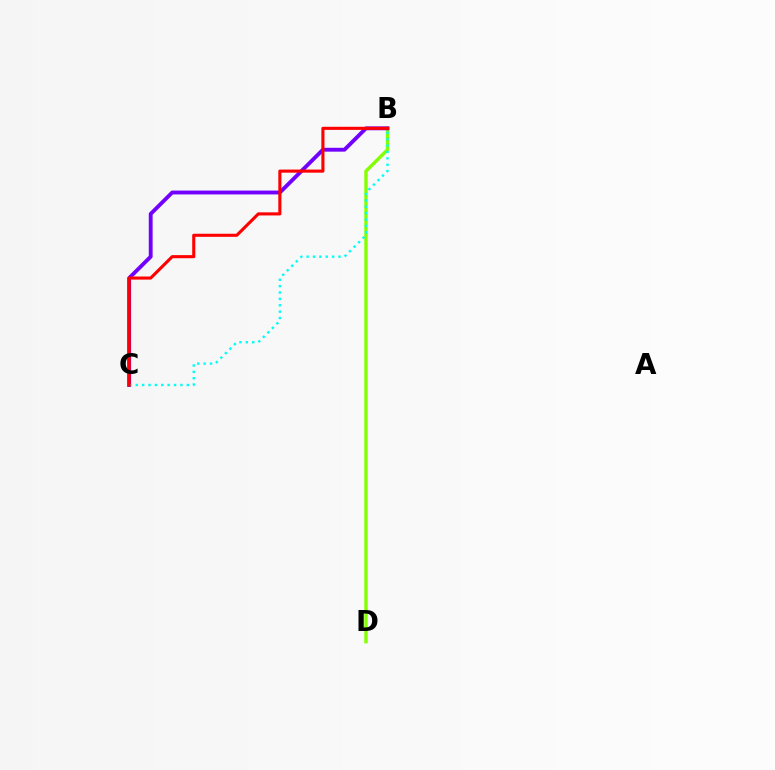{('B', 'D'): [{'color': '#84ff00', 'line_style': 'solid', 'thickness': 2.43}], ('B', 'C'): [{'color': '#7200ff', 'line_style': 'solid', 'thickness': 2.78}, {'color': '#00fff6', 'line_style': 'dotted', 'thickness': 1.73}, {'color': '#ff0000', 'line_style': 'solid', 'thickness': 2.23}]}